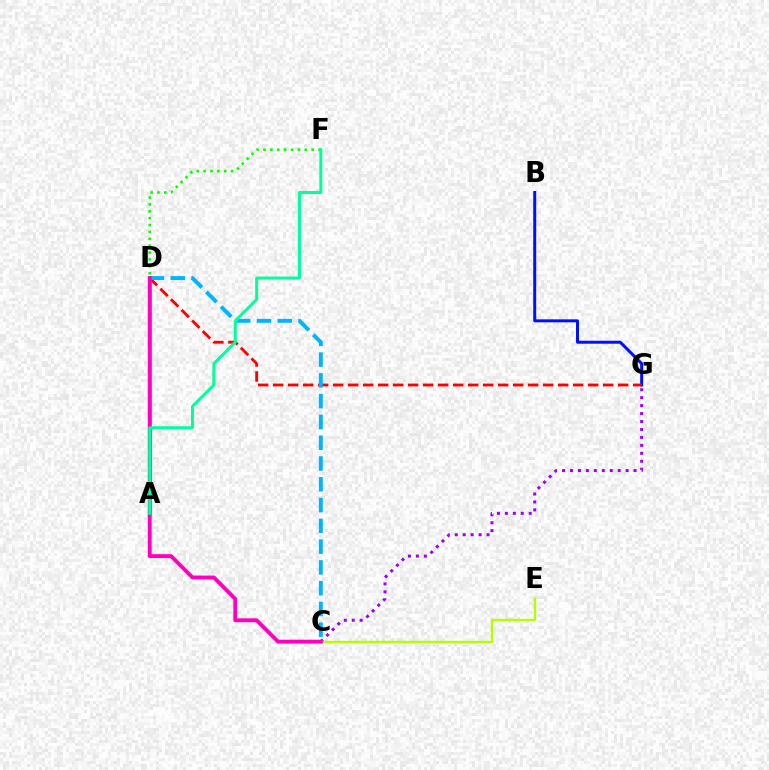{('A', 'D'): [{'color': '#ffa500', 'line_style': 'solid', 'thickness': 2.77}], ('D', 'F'): [{'color': '#08ff00', 'line_style': 'dotted', 'thickness': 1.87}], ('B', 'G'): [{'color': '#0010ff', 'line_style': 'solid', 'thickness': 2.16}], ('C', 'G'): [{'color': '#9b00ff', 'line_style': 'dotted', 'thickness': 2.16}], ('D', 'G'): [{'color': '#ff0000', 'line_style': 'dashed', 'thickness': 2.04}], ('C', 'E'): [{'color': '#b3ff00', 'line_style': 'solid', 'thickness': 1.73}], ('C', 'D'): [{'color': '#00b5ff', 'line_style': 'dashed', 'thickness': 2.82}, {'color': '#ff00bd', 'line_style': 'solid', 'thickness': 2.79}], ('A', 'F'): [{'color': '#00ff9d', 'line_style': 'solid', 'thickness': 2.17}]}